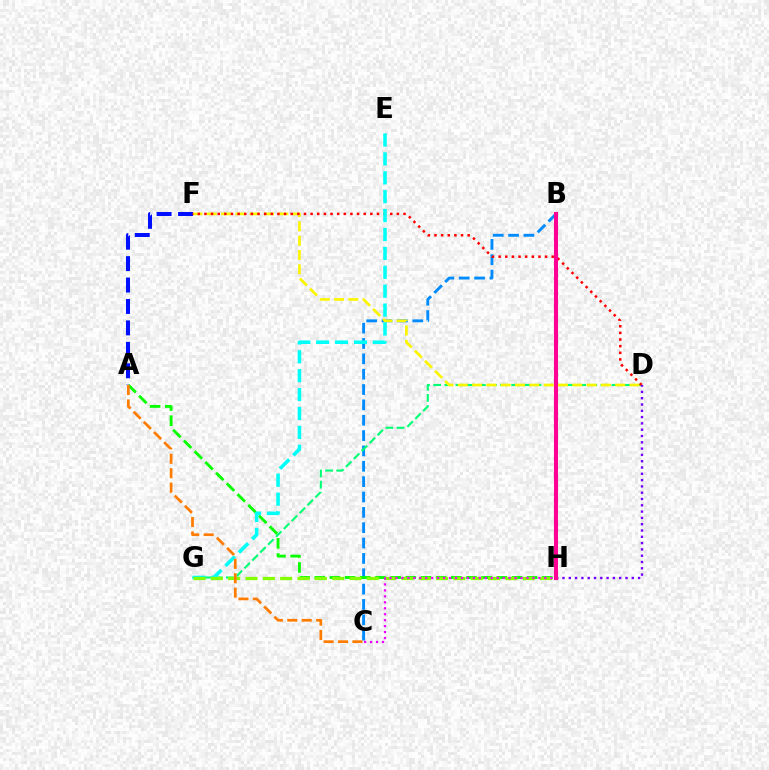{('B', 'C'): [{'color': '#008cff', 'line_style': 'dashed', 'thickness': 2.09}], ('D', 'G'): [{'color': '#00ff74', 'line_style': 'dashed', 'thickness': 1.51}], ('D', 'F'): [{'color': '#fcf500', 'line_style': 'dashed', 'thickness': 1.94}, {'color': '#ff0000', 'line_style': 'dotted', 'thickness': 1.8}], ('A', 'F'): [{'color': '#0010ff', 'line_style': 'dashed', 'thickness': 2.91}], ('A', 'H'): [{'color': '#08ff00', 'line_style': 'dashed', 'thickness': 2.06}], ('E', 'G'): [{'color': '#00fff6', 'line_style': 'dashed', 'thickness': 2.57}], ('G', 'H'): [{'color': '#84ff00', 'line_style': 'dashed', 'thickness': 2.35}], ('D', 'H'): [{'color': '#7200ff', 'line_style': 'dotted', 'thickness': 1.71}], ('A', 'C'): [{'color': '#ff7c00', 'line_style': 'dashed', 'thickness': 1.96}], ('B', 'H'): [{'color': '#ff0094', 'line_style': 'solid', 'thickness': 2.93}], ('C', 'H'): [{'color': '#ee00ff', 'line_style': 'dotted', 'thickness': 1.62}]}